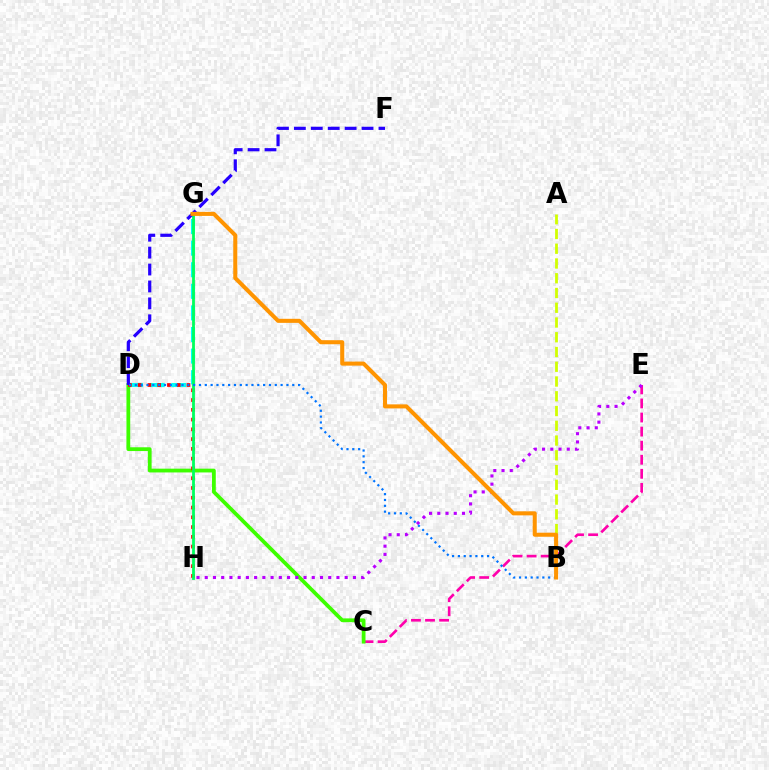{('A', 'B'): [{'color': '#d1ff00', 'line_style': 'dashed', 'thickness': 2.0}], ('C', 'E'): [{'color': '#ff00ac', 'line_style': 'dashed', 'thickness': 1.91}], ('C', 'D'): [{'color': '#3dff00', 'line_style': 'solid', 'thickness': 2.72}], ('D', 'G'): [{'color': '#00fff6', 'line_style': 'dashed', 'thickness': 2.93}], ('D', 'H'): [{'color': '#ff0000', 'line_style': 'dotted', 'thickness': 2.66}], ('G', 'H'): [{'color': '#00ff5c', 'line_style': 'solid', 'thickness': 2.02}], ('E', 'H'): [{'color': '#b900ff', 'line_style': 'dotted', 'thickness': 2.24}], ('D', 'F'): [{'color': '#2500ff', 'line_style': 'dashed', 'thickness': 2.3}], ('B', 'D'): [{'color': '#0074ff', 'line_style': 'dotted', 'thickness': 1.58}], ('B', 'G'): [{'color': '#ff9400', 'line_style': 'solid', 'thickness': 2.92}]}